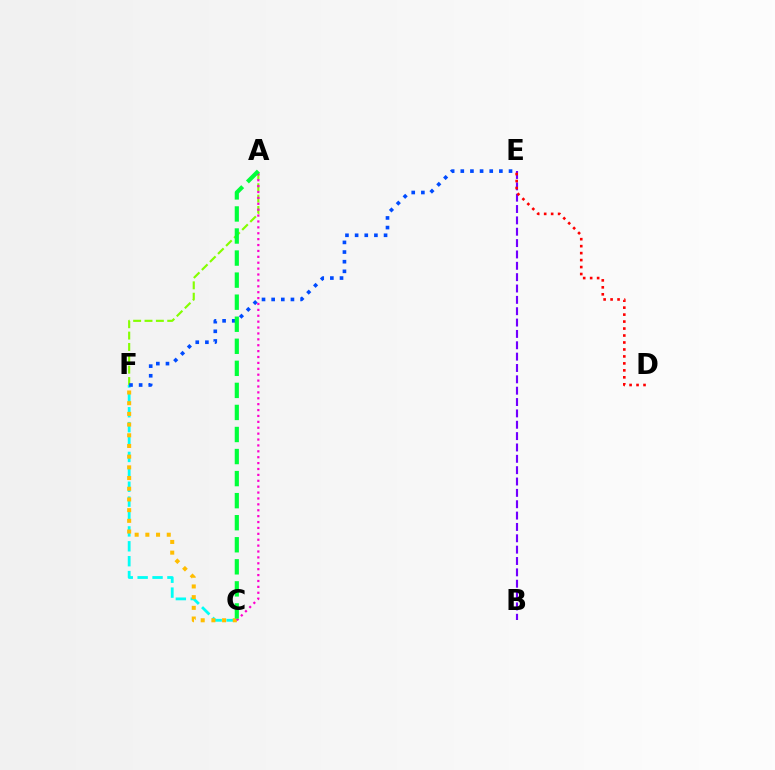{('C', 'F'): [{'color': '#00fff6', 'line_style': 'dashed', 'thickness': 2.02}, {'color': '#ffbd00', 'line_style': 'dotted', 'thickness': 2.91}], ('A', 'F'): [{'color': '#84ff00', 'line_style': 'dashed', 'thickness': 1.54}], ('E', 'F'): [{'color': '#004bff', 'line_style': 'dotted', 'thickness': 2.62}], ('A', 'C'): [{'color': '#ff00cf', 'line_style': 'dotted', 'thickness': 1.6}, {'color': '#00ff39', 'line_style': 'dashed', 'thickness': 3.0}], ('B', 'E'): [{'color': '#7200ff', 'line_style': 'dashed', 'thickness': 1.54}], ('D', 'E'): [{'color': '#ff0000', 'line_style': 'dotted', 'thickness': 1.89}]}